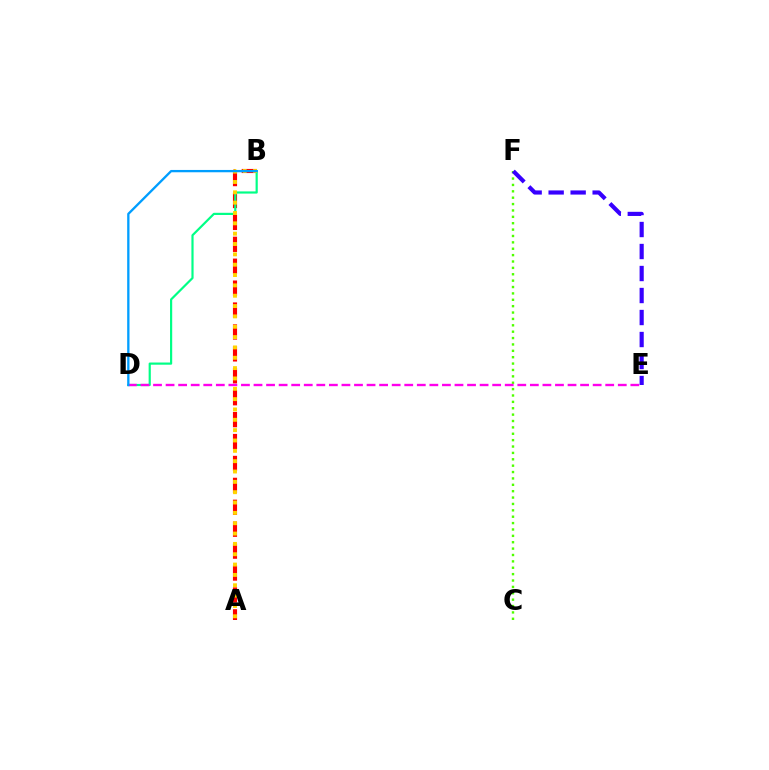{('A', 'B'): [{'color': '#ff0000', 'line_style': 'dashed', 'thickness': 2.98}, {'color': '#ffd500', 'line_style': 'dotted', 'thickness': 2.81}], ('C', 'F'): [{'color': '#4fff00', 'line_style': 'dotted', 'thickness': 1.73}], ('B', 'D'): [{'color': '#00ff86', 'line_style': 'solid', 'thickness': 1.58}, {'color': '#009eff', 'line_style': 'solid', 'thickness': 1.67}], ('D', 'E'): [{'color': '#ff00ed', 'line_style': 'dashed', 'thickness': 1.71}], ('E', 'F'): [{'color': '#3700ff', 'line_style': 'dashed', 'thickness': 2.99}]}